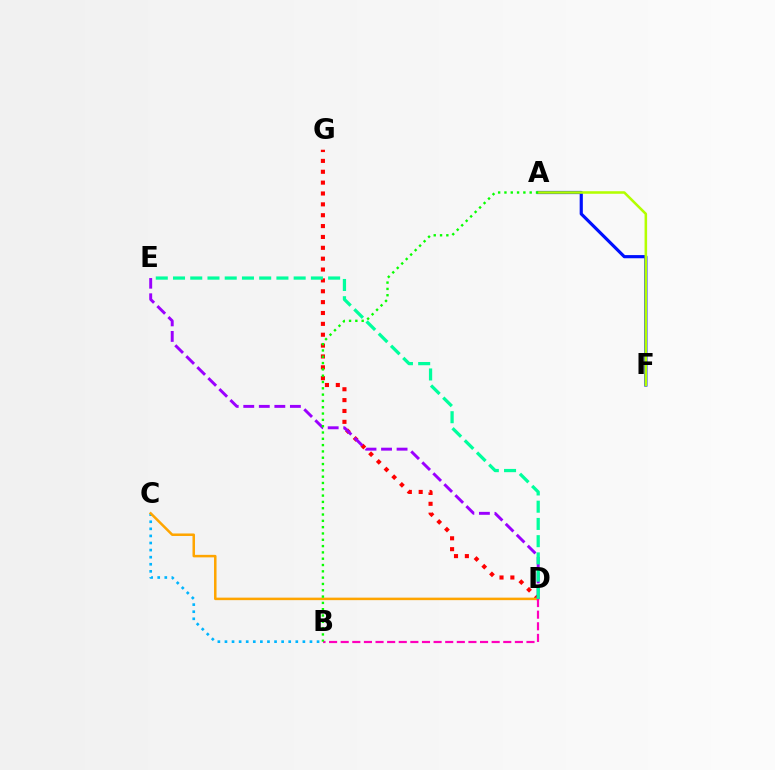{('B', 'C'): [{'color': '#00b5ff', 'line_style': 'dotted', 'thickness': 1.92}], ('D', 'G'): [{'color': '#ff0000', 'line_style': 'dotted', 'thickness': 2.95}], ('A', 'F'): [{'color': '#0010ff', 'line_style': 'solid', 'thickness': 2.28}, {'color': '#b3ff00', 'line_style': 'solid', 'thickness': 1.83}], ('C', 'D'): [{'color': '#ffa500', 'line_style': 'solid', 'thickness': 1.81}], ('B', 'D'): [{'color': '#ff00bd', 'line_style': 'dashed', 'thickness': 1.58}], ('D', 'E'): [{'color': '#9b00ff', 'line_style': 'dashed', 'thickness': 2.11}, {'color': '#00ff9d', 'line_style': 'dashed', 'thickness': 2.34}], ('A', 'B'): [{'color': '#08ff00', 'line_style': 'dotted', 'thickness': 1.71}]}